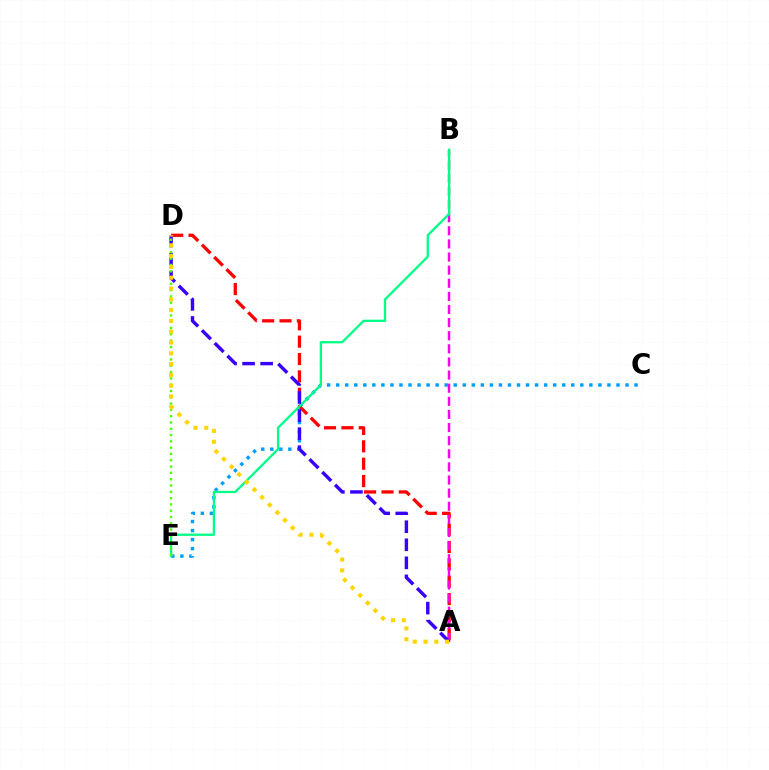{('C', 'E'): [{'color': '#009eff', 'line_style': 'dotted', 'thickness': 2.46}], ('A', 'D'): [{'color': '#ff0000', 'line_style': 'dashed', 'thickness': 2.36}, {'color': '#3700ff', 'line_style': 'dashed', 'thickness': 2.45}, {'color': '#ffd500', 'line_style': 'dotted', 'thickness': 2.93}], ('A', 'B'): [{'color': '#ff00ed', 'line_style': 'dashed', 'thickness': 1.78}], ('B', 'E'): [{'color': '#00ff86', 'line_style': 'solid', 'thickness': 1.66}], ('D', 'E'): [{'color': '#4fff00', 'line_style': 'dotted', 'thickness': 1.71}]}